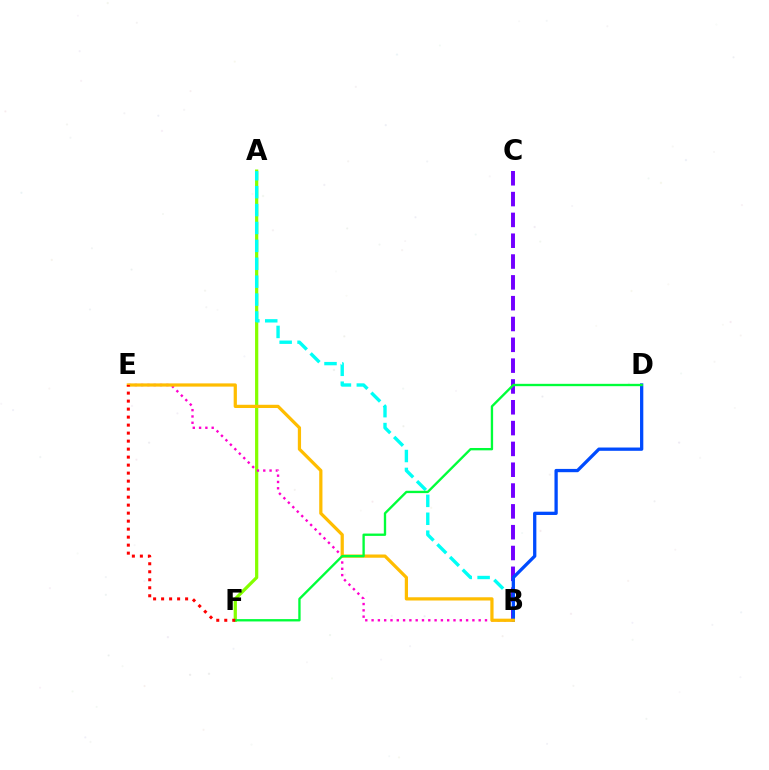{('A', 'F'): [{'color': '#84ff00', 'line_style': 'solid', 'thickness': 2.33}], ('A', 'B'): [{'color': '#00fff6', 'line_style': 'dashed', 'thickness': 2.43}], ('B', 'C'): [{'color': '#7200ff', 'line_style': 'dashed', 'thickness': 2.83}], ('B', 'E'): [{'color': '#ff00cf', 'line_style': 'dotted', 'thickness': 1.71}, {'color': '#ffbd00', 'line_style': 'solid', 'thickness': 2.33}], ('B', 'D'): [{'color': '#004bff', 'line_style': 'solid', 'thickness': 2.37}], ('D', 'F'): [{'color': '#00ff39', 'line_style': 'solid', 'thickness': 1.69}], ('E', 'F'): [{'color': '#ff0000', 'line_style': 'dotted', 'thickness': 2.17}]}